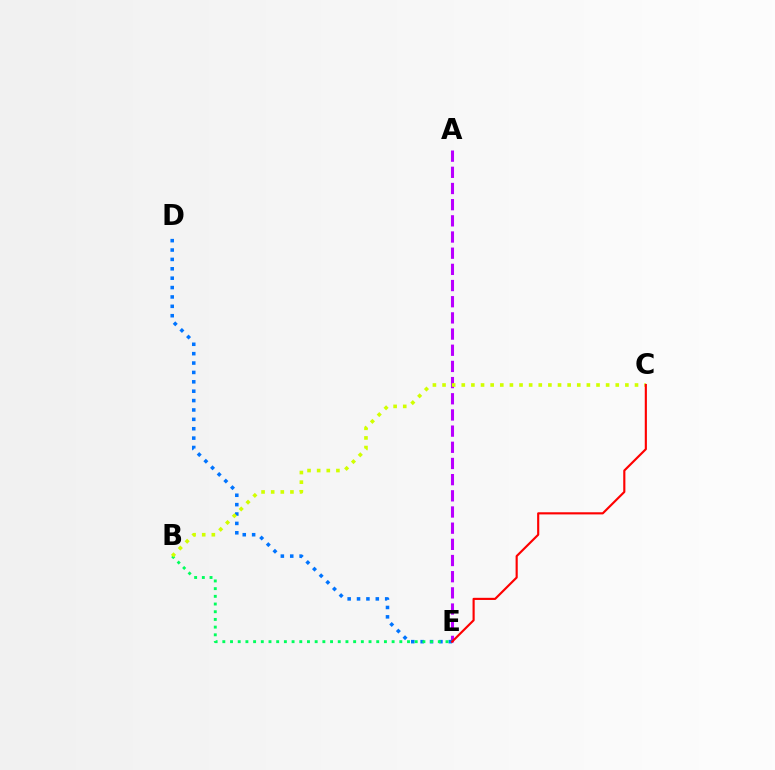{('A', 'E'): [{'color': '#b900ff', 'line_style': 'dashed', 'thickness': 2.2}], ('D', 'E'): [{'color': '#0074ff', 'line_style': 'dotted', 'thickness': 2.55}], ('B', 'E'): [{'color': '#00ff5c', 'line_style': 'dotted', 'thickness': 2.09}], ('B', 'C'): [{'color': '#d1ff00', 'line_style': 'dotted', 'thickness': 2.61}], ('C', 'E'): [{'color': '#ff0000', 'line_style': 'solid', 'thickness': 1.55}]}